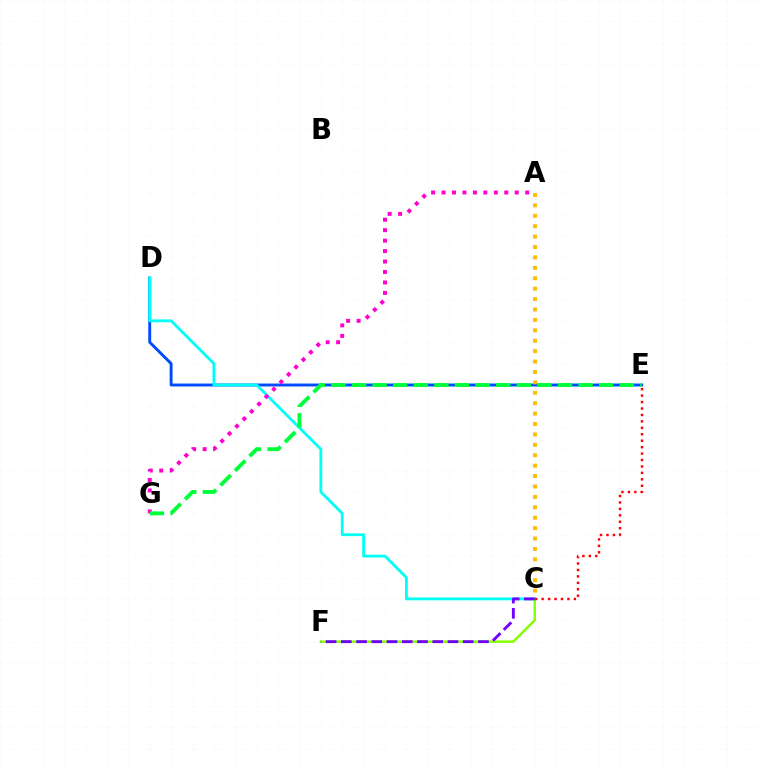{('D', 'E'): [{'color': '#004bff', 'line_style': 'solid', 'thickness': 2.09}], ('C', 'D'): [{'color': '#00fff6', 'line_style': 'solid', 'thickness': 2.03}], ('C', 'F'): [{'color': '#84ff00', 'line_style': 'solid', 'thickness': 1.77}, {'color': '#7200ff', 'line_style': 'dashed', 'thickness': 2.07}], ('C', 'E'): [{'color': '#ff0000', 'line_style': 'dotted', 'thickness': 1.75}], ('A', 'G'): [{'color': '#ff00cf', 'line_style': 'dotted', 'thickness': 2.84}], ('A', 'C'): [{'color': '#ffbd00', 'line_style': 'dotted', 'thickness': 2.83}], ('E', 'G'): [{'color': '#00ff39', 'line_style': 'dashed', 'thickness': 2.8}]}